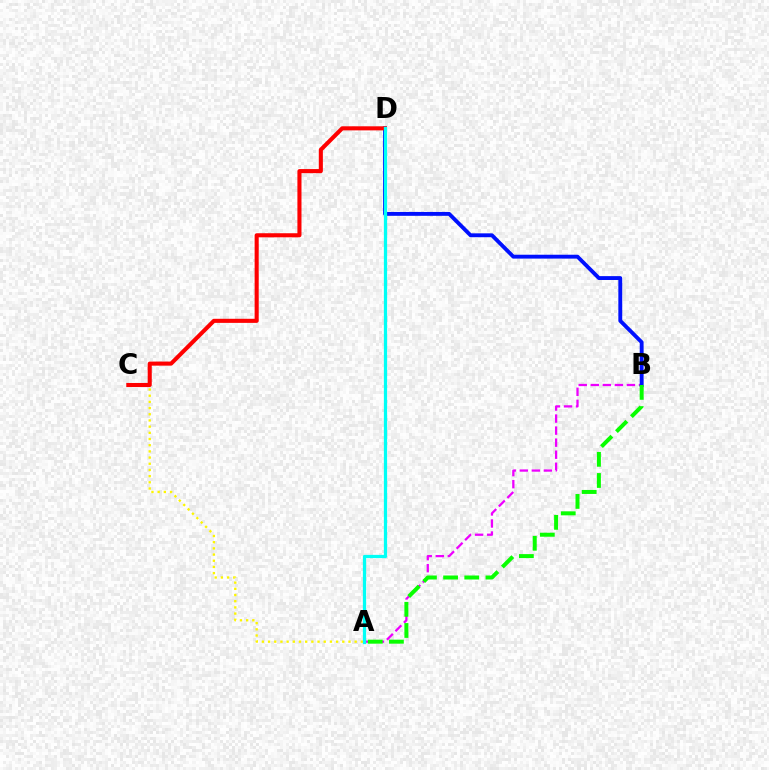{('A', 'C'): [{'color': '#fcf500', 'line_style': 'dotted', 'thickness': 1.68}], ('A', 'B'): [{'color': '#ee00ff', 'line_style': 'dashed', 'thickness': 1.64}, {'color': '#08ff00', 'line_style': 'dashed', 'thickness': 2.87}], ('B', 'D'): [{'color': '#0010ff', 'line_style': 'solid', 'thickness': 2.79}], ('C', 'D'): [{'color': '#ff0000', 'line_style': 'solid', 'thickness': 2.94}], ('A', 'D'): [{'color': '#00fff6', 'line_style': 'solid', 'thickness': 2.34}]}